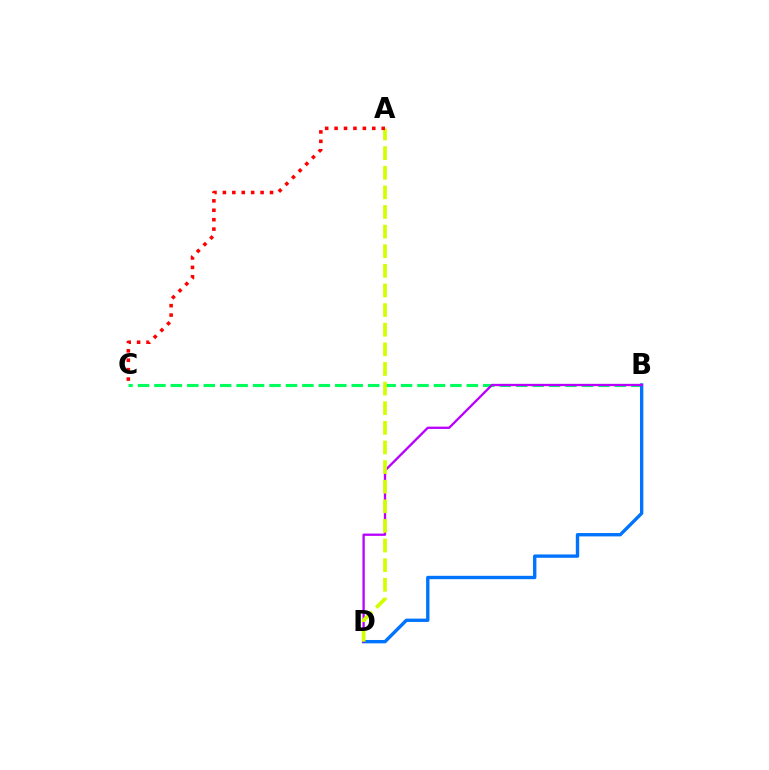{('B', 'C'): [{'color': '#00ff5c', 'line_style': 'dashed', 'thickness': 2.23}], ('B', 'D'): [{'color': '#0074ff', 'line_style': 'solid', 'thickness': 2.42}, {'color': '#b900ff', 'line_style': 'solid', 'thickness': 1.66}], ('A', 'D'): [{'color': '#d1ff00', 'line_style': 'dashed', 'thickness': 2.67}], ('A', 'C'): [{'color': '#ff0000', 'line_style': 'dotted', 'thickness': 2.56}]}